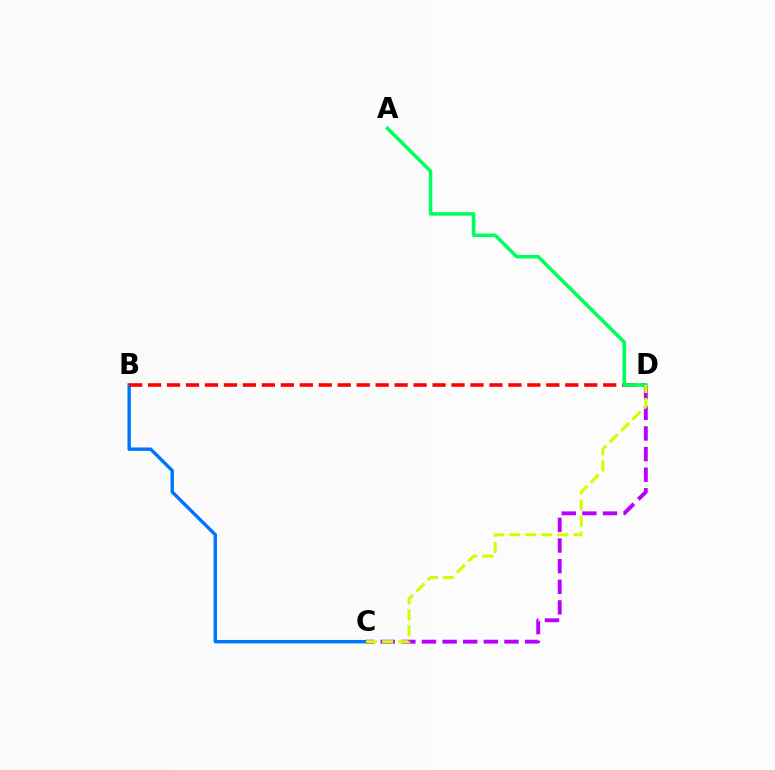{('B', 'C'): [{'color': '#0074ff', 'line_style': 'solid', 'thickness': 2.45}], ('B', 'D'): [{'color': '#ff0000', 'line_style': 'dashed', 'thickness': 2.58}], ('C', 'D'): [{'color': '#b900ff', 'line_style': 'dashed', 'thickness': 2.8}, {'color': '#d1ff00', 'line_style': 'dashed', 'thickness': 2.18}], ('A', 'D'): [{'color': '#00ff5c', 'line_style': 'solid', 'thickness': 2.56}]}